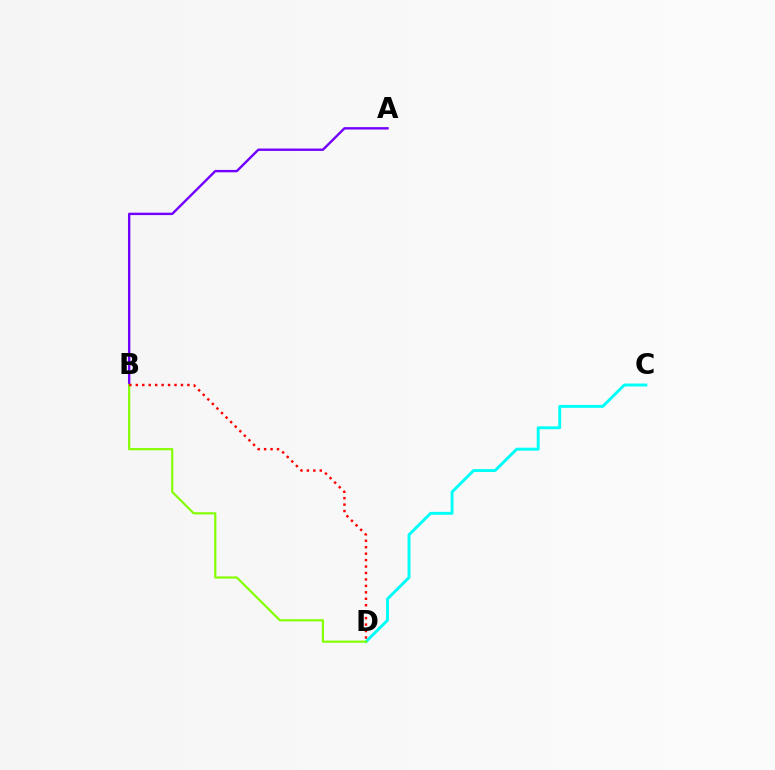{('A', 'B'): [{'color': '#7200ff', 'line_style': 'solid', 'thickness': 1.72}], ('C', 'D'): [{'color': '#00fff6', 'line_style': 'solid', 'thickness': 2.1}], ('B', 'D'): [{'color': '#84ff00', 'line_style': 'solid', 'thickness': 1.57}, {'color': '#ff0000', 'line_style': 'dotted', 'thickness': 1.75}]}